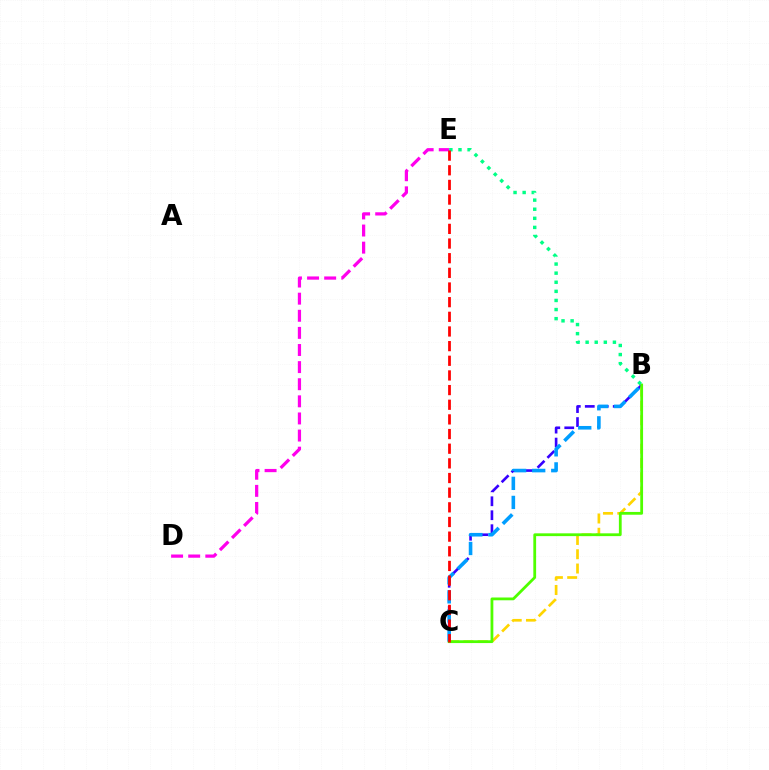{('B', 'C'): [{'color': '#3700ff', 'line_style': 'dashed', 'thickness': 1.9}, {'color': '#009eff', 'line_style': 'dashed', 'thickness': 2.59}, {'color': '#ffd500', 'line_style': 'dashed', 'thickness': 1.94}, {'color': '#4fff00', 'line_style': 'solid', 'thickness': 2.01}], ('D', 'E'): [{'color': '#ff00ed', 'line_style': 'dashed', 'thickness': 2.32}], ('B', 'E'): [{'color': '#00ff86', 'line_style': 'dotted', 'thickness': 2.47}], ('C', 'E'): [{'color': '#ff0000', 'line_style': 'dashed', 'thickness': 1.99}]}